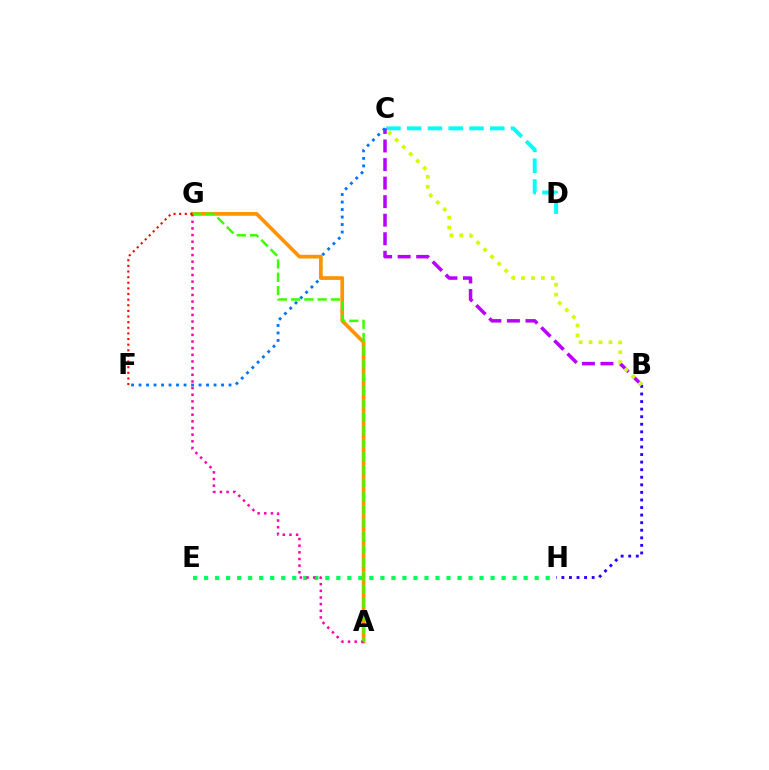{('B', 'H'): [{'color': '#2500ff', 'line_style': 'dotted', 'thickness': 2.06}], ('C', 'D'): [{'color': '#00fff6', 'line_style': 'dashed', 'thickness': 2.82}], ('B', 'C'): [{'color': '#b900ff', 'line_style': 'dashed', 'thickness': 2.52}, {'color': '#d1ff00', 'line_style': 'dotted', 'thickness': 2.7}], ('E', 'H'): [{'color': '#00ff5c', 'line_style': 'dotted', 'thickness': 2.99}], ('C', 'F'): [{'color': '#0074ff', 'line_style': 'dotted', 'thickness': 2.04}], ('A', 'G'): [{'color': '#ff9400', 'line_style': 'solid', 'thickness': 2.67}, {'color': '#ff00ac', 'line_style': 'dotted', 'thickness': 1.81}, {'color': '#3dff00', 'line_style': 'dashed', 'thickness': 1.8}], ('F', 'G'): [{'color': '#ff0000', 'line_style': 'dotted', 'thickness': 1.53}]}